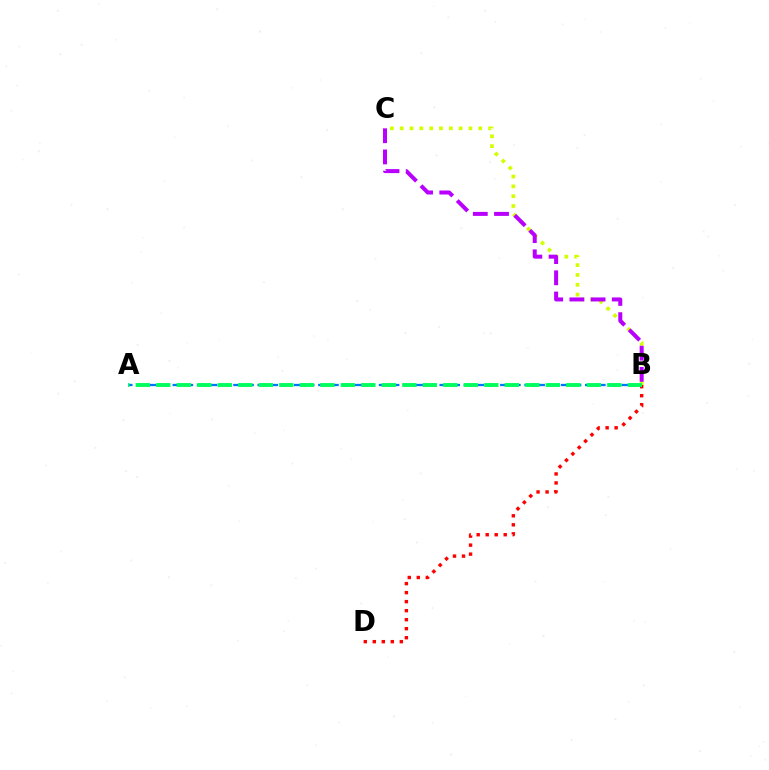{('B', 'C'): [{'color': '#d1ff00', 'line_style': 'dotted', 'thickness': 2.67}, {'color': '#b900ff', 'line_style': 'dashed', 'thickness': 2.88}], ('A', 'B'): [{'color': '#0074ff', 'line_style': 'dashed', 'thickness': 1.65}, {'color': '#00ff5c', 'line_style': 'dashed', 'thickness': 2.79}], ('B', 'D'): [{'color': '#ff0000', 'line_style': 'dotted', 'thickness': 2.45}]}